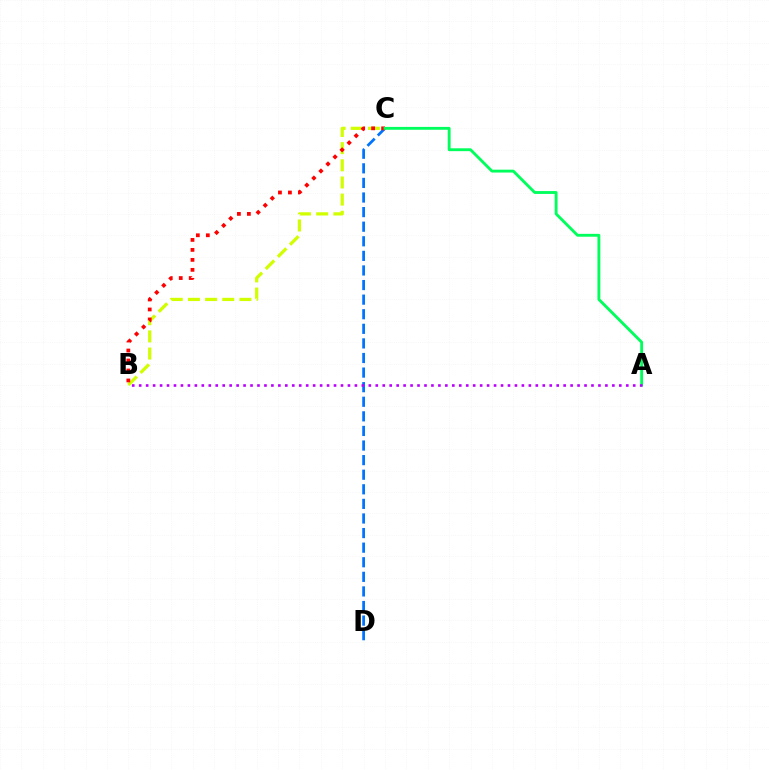{('B', 'C'): [{'color': '#d1ff00', 'line_style': 'dashed', 'thickness': 2.33}, {'color': '#ff0000', 'line_style': 'dotted', 'thickness': 2.71}], ('C', 'D'): [{'color': '#0074ff', 'line_style': 'dashed', 'thickness': 1.98}], ('A', 'C'): [{'color': '#00ff5c', 'line_style': 'solid', 'thickness': 2.06}], ('A', 'B'): [{'color': '#b900ff', 'line_style': 'dotted', 'thickness': 1.89}]}